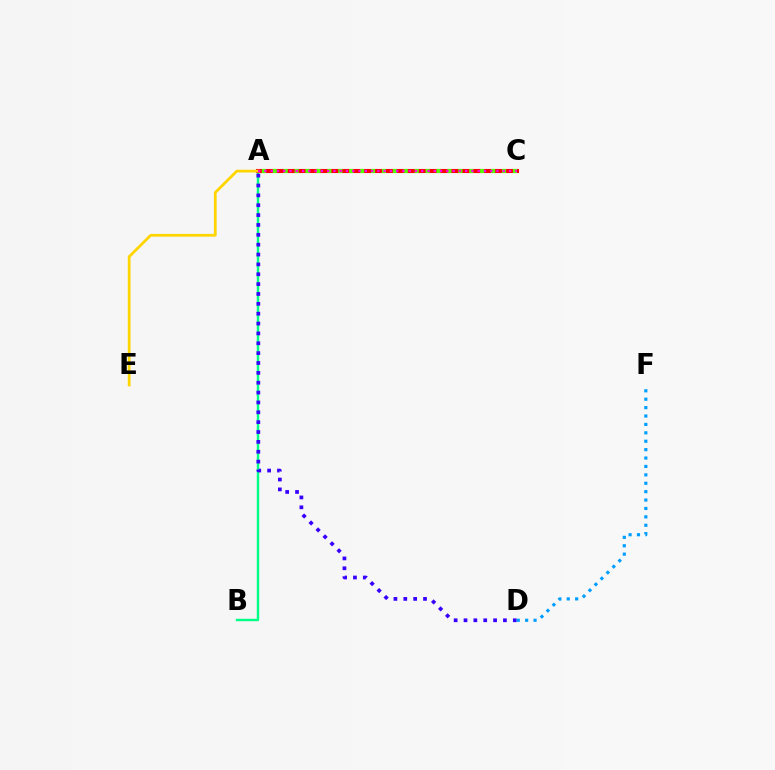{('A', 'B'): [{'color': '#00ff86', 'line_style': 'solid', 'thickness': 1.75}], ('A', 'C'): [{'color': '#ff0000', 'line_style': 'solid', 'thickness': 2.94}, {'color': '#4fff00', 'line_style': 'dotted', 'thickness': 2.97}, {'color': '#ff00ed', 'line_style': 'dotted', 'thickness': 1.7}], ('A', 'D'): [{'color': '#3700ff', 'line_style': 'dotted', 'thickness': 2.68}], ('A', 'E'): [{'color': '#ffd500', 'line_style': 'solid', 'thickness': 1.98}], ('D', 'F'): [{'color': '#009eff', 'line_style': 'dotted', 'thickness': 2.28}]}